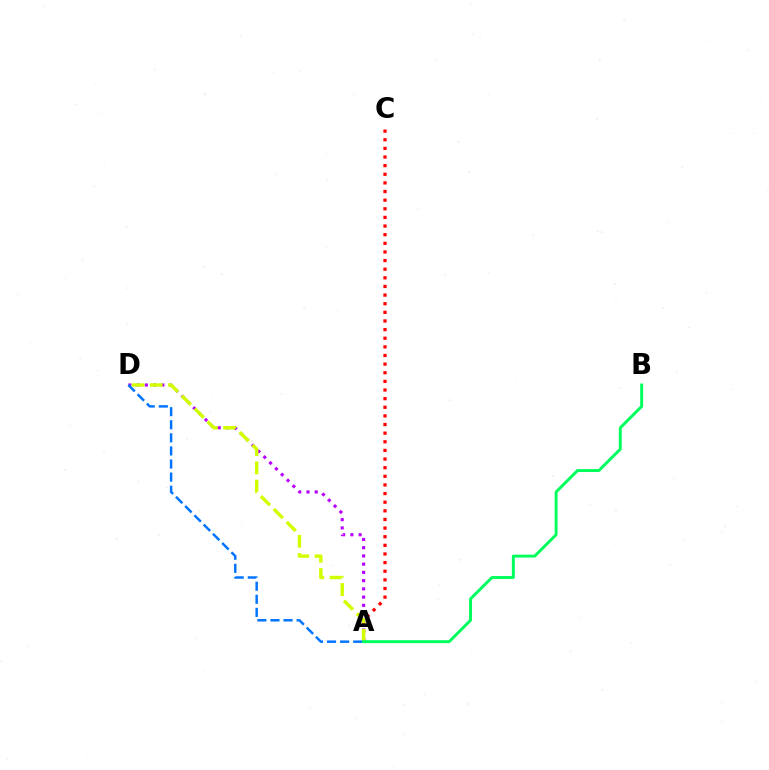{('A', 'D'): [{'color': '#b900ff', 'line_style': 'dotted', 'thickness': 2.24}, {'color': '#d1ff00', 'line_style': 'dashed', 'thickness': 2.47}, {'color': '#0074ff', 'line_style': 'dashed', 'thickness': 1.78}], ('A', 'C'): [{'color': '#ff0000', 'line_style': 'dotted', 'thickness': 2.34}], ('A', 'B'): [{'color': '#00ff5c', 'line_style': 'solid', 'thickness': 2.12}]}